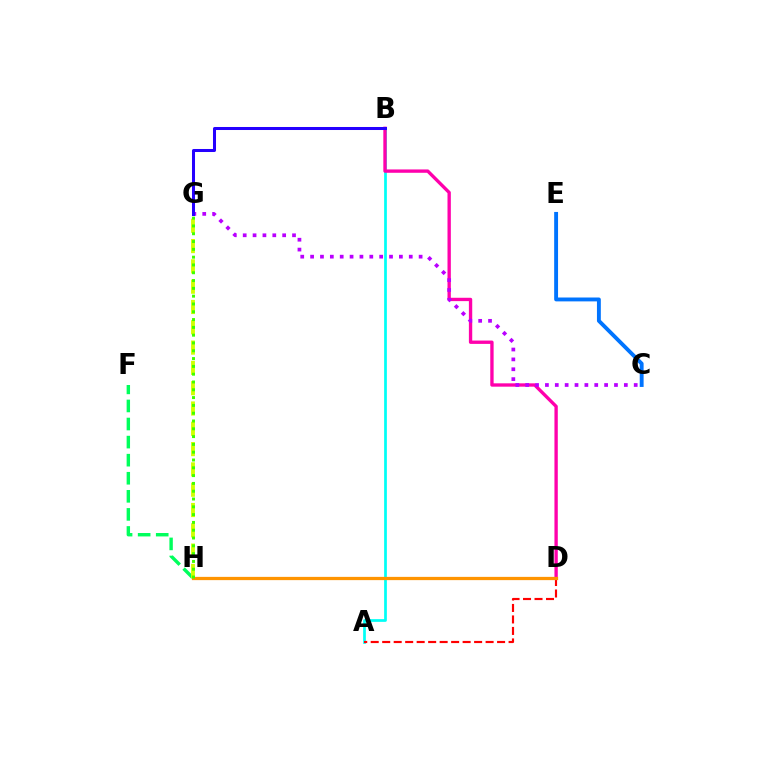{('A', 'B'): [{'color': '#00fff6', 'line_style': 'solid', 'thickness': 1.96}], ('F', 'H'): [{'color': '#00ff5c', 'line_style': 'dashed', 'thickness': 2.46}], ('B', 'D'): [{'color': '#ff00ac', 'line_style': 'solid', 'thickness': 2.41}], ('G', 'H'): [{'color': '#d1ff00', 'line_style': 'dashed', 'thickness': 2.76}, {'color': '#3dff00', 'line_style': 'dotted', 'thickness': 2.12}], ('A', 'D'): [{'color': '#ff0000', 'line_style': 'dashed', 'thickness': 1.56}], ('C', 'G'): [{'color': '#b900ff', 'line_style': 'dotted', 'thickness': 2.68}], ('D', 'H'): [{'color': '#ff9400', 'line_style': 'solid', 'thickness': 2.35}], ('B', 'G'): [{'color': '#2500ff', 'line_style': 'solid', 'thickness': 2.18}], ('C', 'E'): [{'color': '#0074ff', 'line_style': 'solid', 'thickness': 2.79}]}